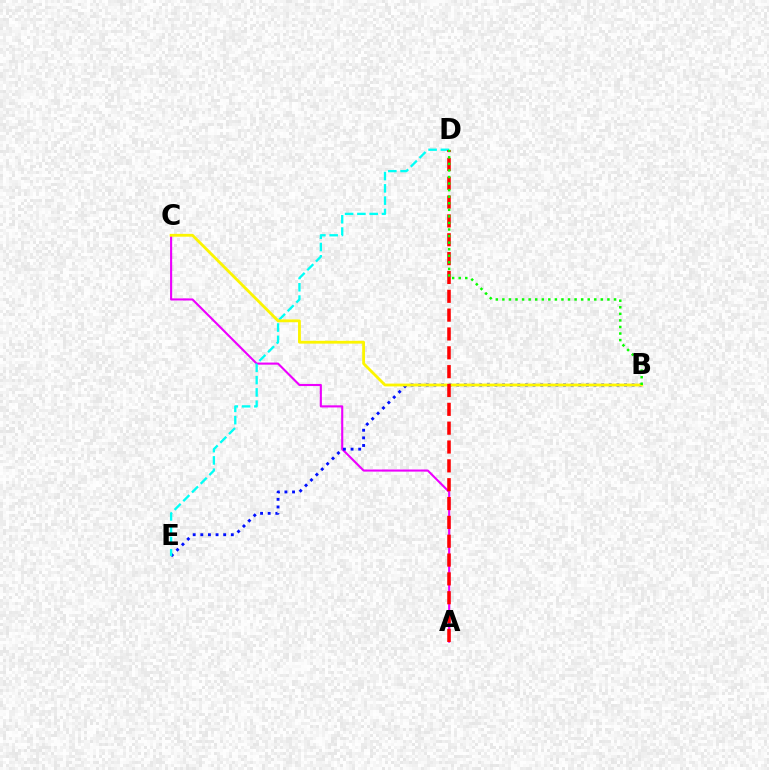{('A', 'C'): [{'color': '#ee00ff', 'line_style': 'solid', 'thickness': 1.52}], ('B', 'E'): [{'color': '#0010ff', 'line_style': 'dotted', 'thickness': 2.07}], ('D', 'E'): [{'color': '#00fff6', 'line_style': 'dashed', 'thickness': 1.67}], ('B', 'C'): [{'color': '#fcf500', 'line_style': 'solid', 'thickness': 2.03}], ('A', 'D'): [{'color': '#ff0000', 'line_style': 'dashed', 'thickness': 2.56}], ('B', 'D'): [{'color': '#08ff00', 'line_style': 'dotted', 'thickness': 1.78}]}